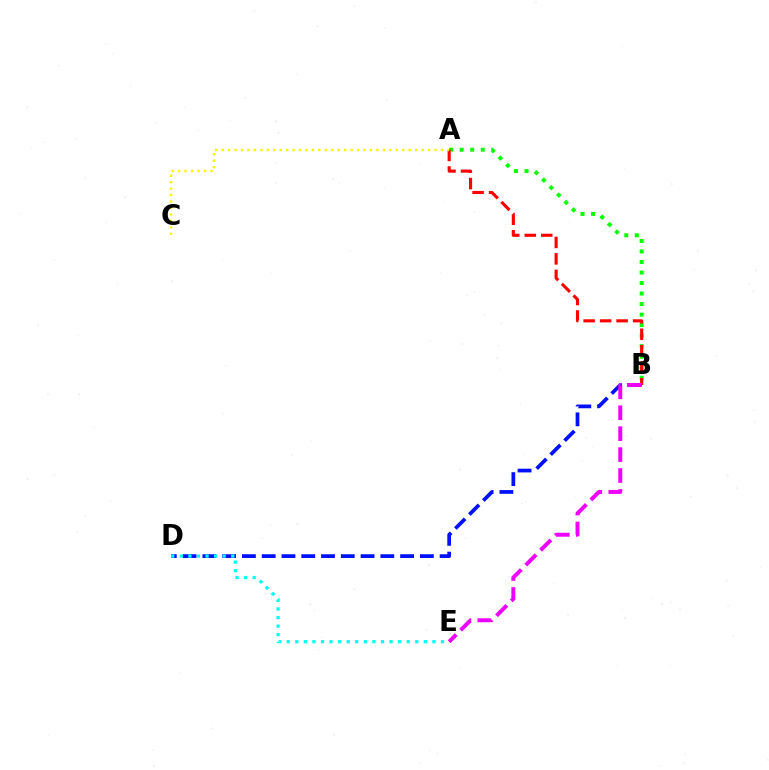{('A', 'B'): [{'color': '#08ff00', 'line_style': 'dotted', 'thickness': 2.86}, {'color': '#ff0000', 'line_style': 'dashed', 'thickness': 2.24}], ('B', 'D'): [{'color': '#0010ff', 'line_style': 'dashed', 'thickness': 2.69}], ('A', 'C'): [{'color': '#fcf500', 'line_style': 'dotted', 'thickness': 1.75}], ('D', 'E'): [{'color': '#00fff6', 'line_style': 'dotted', 'thickness': 2.33}], ('B', 'E'): [{'color': '#ee00ff', 'line_style': 'dashed', 'thickness': 2.84}]}